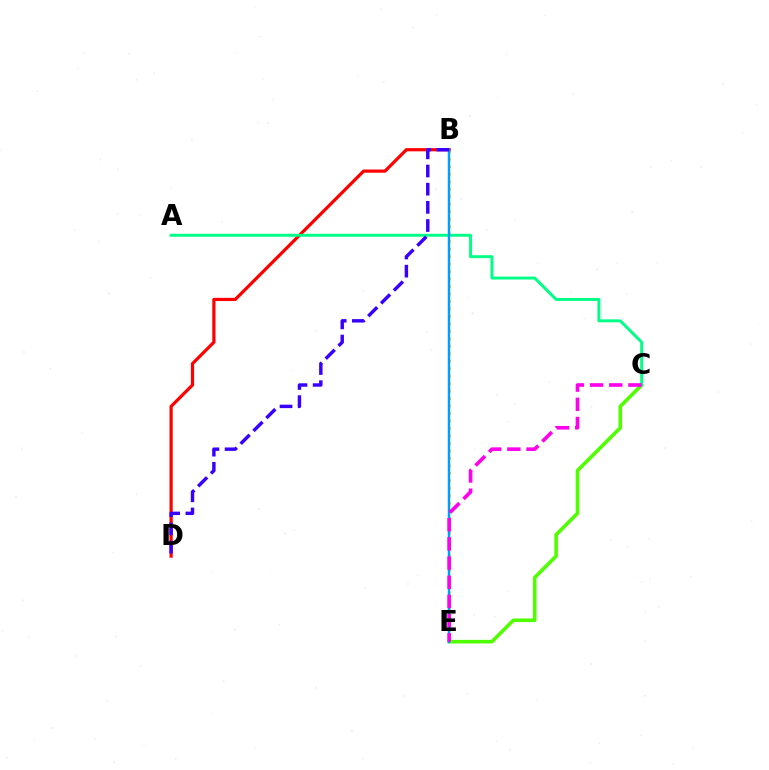{('C', 'E'): [{'color': '#4fff00', 'line_style': 'solid', 'thickness': 2.58}, {'color': '#ff00ed', 'line_style': 'dashed', 'thickness': 2.61}], ('B', 'E'): [{'color': '#ffd500', 'line_style': 'dotted', 'thickness': 2.03}, {'color': '#009eff', 'line_style': 'solid', 'thickness': 1.78}], ('B', 'D'): [{'color': '#ff0000', 'line_style': 'solid', 'thickness': 2.31}, {'color': '#3700ff', 'line_style': 'dashed', 'thickness': 2.47}], ('A', 'C'): [{'color': '#00ff86', 'line_style': 'solid', 'thickness': 2.12}]}